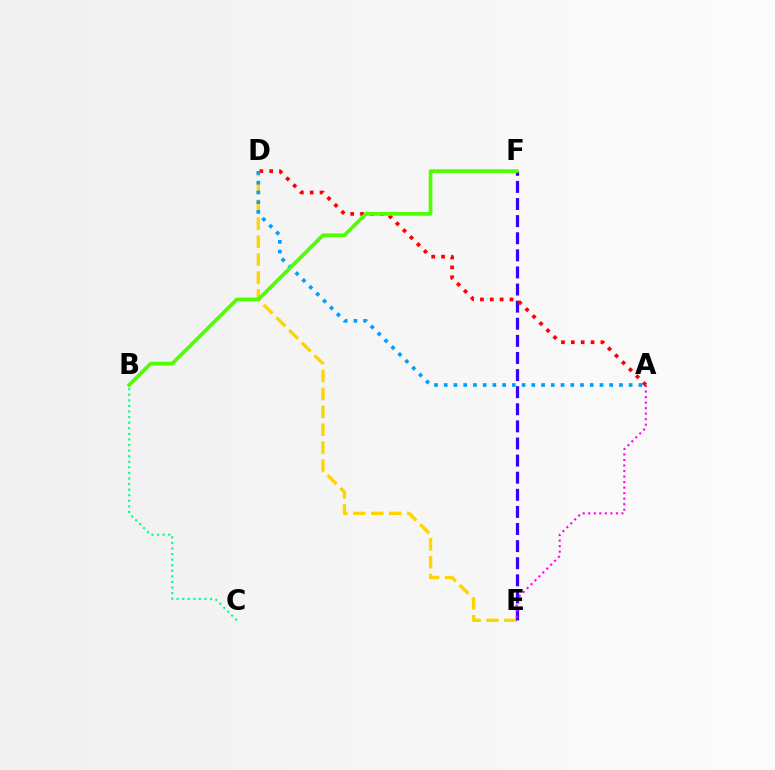{('D', 'E'): [{'color': '#ffd500', 'line_style': 'dashed', 'thickness': 2.43}], ('B', 'C'): [{'color': '#00ff86', 'line_style': 'dotted', 'thickness': 1.52}], ('E', 'F'): [{'color': '#3700ff', 'line_style': 'dashed', 'thickness': 2.32}], ('A', 'D'): [{'color': '#ff0000', 'line_style': 'dotted', 'thickness': 2.68}, {'color': '#009eff', 'line_style': 'dotted', 'thickness': 2.64}], ('A', 'E'): [{'color': '#ff00ed', 'line_style': 'dotted', 'thickness': 1.5}], ('B', 'F'): [{'color': '#4fff00', 'line_style': 'solid', 'thickness': 2.66}]}